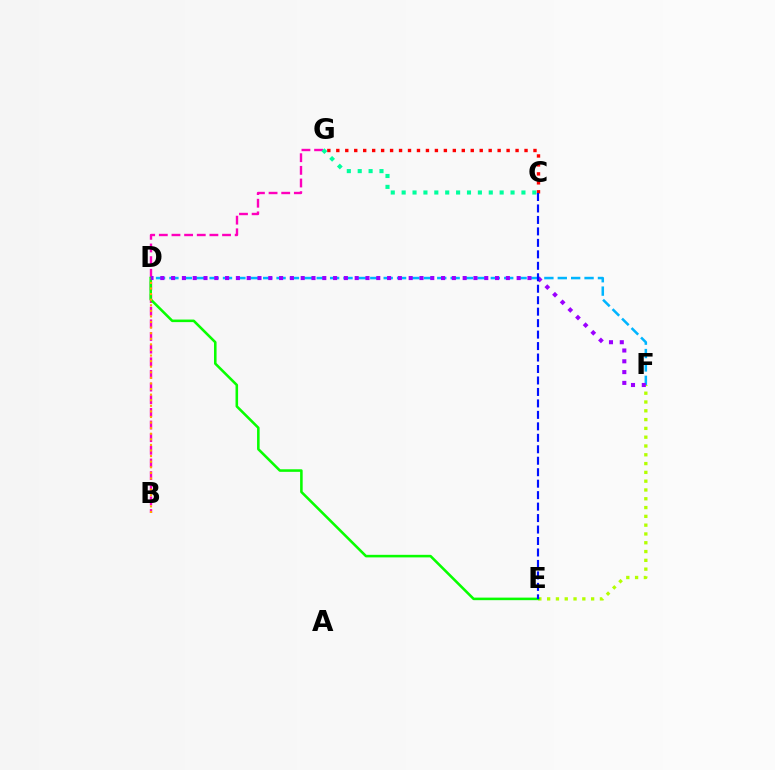{('D', 'F'): [{'color': '#00b5ff', 'line_style': 'dashed', 'thickness': 1.82}, {'color': '#9b00ff', 'line_style': 'dotted', 'thickness': 2.93}], ('B', 'G'): [{'color': '#ff00bd', 'line_style': 'dashed', 'thickness': 1.72}], ('E', 'F'): [{'color': '#b3ff00', 'line_style': 'dotted', 'thickness': 2.39}], ('D', 'E'): [{'color': '#08ff00', 'line_style': 'solid', 'thickness': 1.85}], ('C', 'G'): [{'color': '#ff0000', 'line_style': 'dotted', 'thickness': 2.44}, {'color': '#00ff9d', 'line_style': 'dotted', 'thickness': 2.96}], ('B', 'D'): [{'color': '#ffa500', 'line_style': 'dotted', 'thickness': 1.52}], ('C', 'E'): [{'color': '#0010ff', 'line_style': 'dashed', 'thickness': 1.56}]}